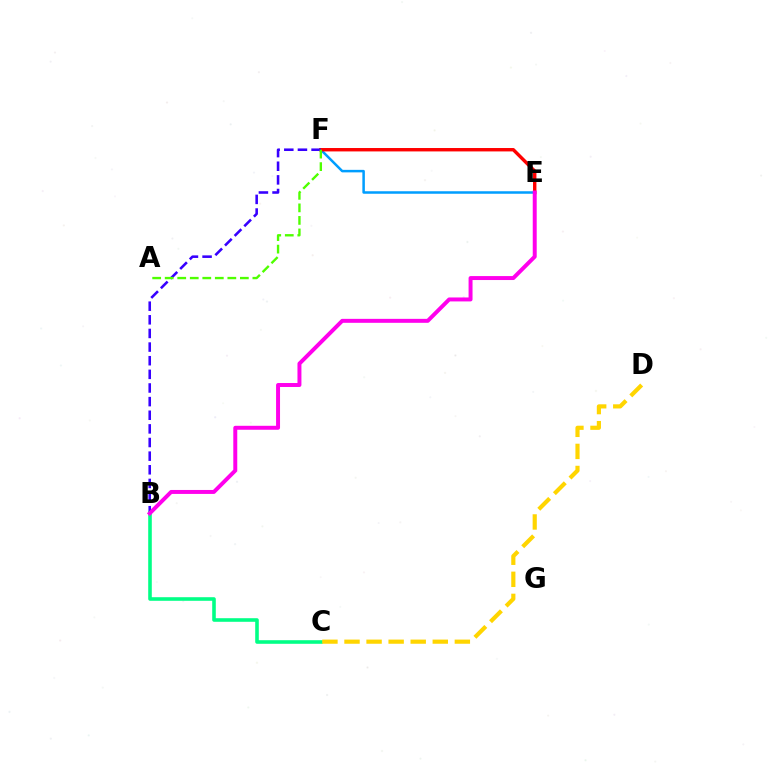{('E', 'F'): [{'color': '#009eff', 'line_style': 'solid', 'thickness': 1.81}, {'color': '#ff0000', 'line_style': 'solid', 'thickness': 2.45}], ('B', 'F'): [{'color': '#3700ff', 'line_style': 'dashed', 'thickness': 1.85}], ('A', 'F'): [{'color': '#4fff00', 'line_style': 'dashed', 'thickness': 1.7}], ('B', 'C'): [{'color': '#00ff86', 'line_style': 'solid', 'thickness': 2.58}], ('C', 'D'): [{'color': '#ffd500', 'line_style': 'dashed', 'thickness': 3.0}], ('B', 'E'): [{'color': '#ff00ed', 'line_style': 'solid', 'thickness': 2.85}]}